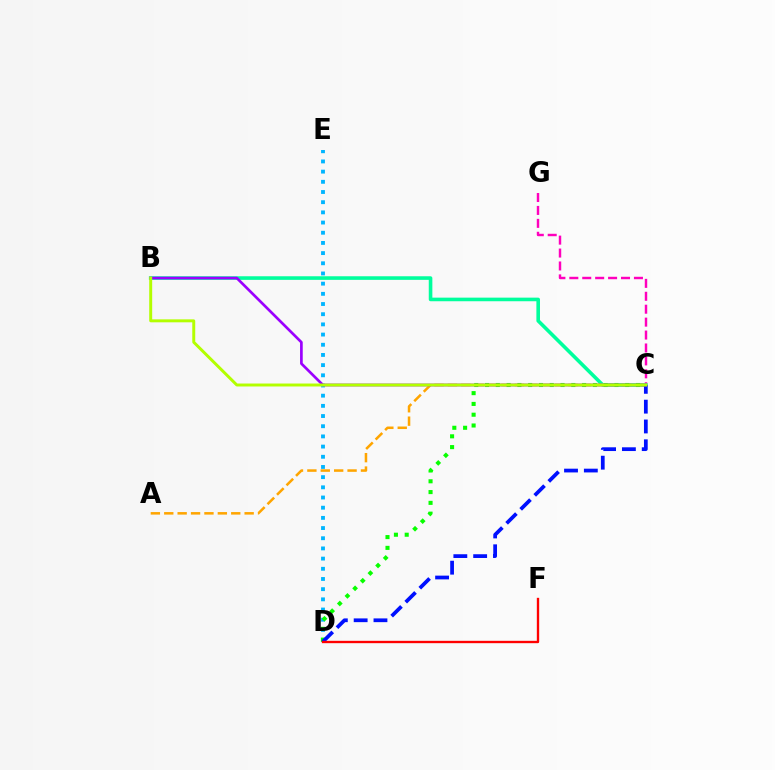{('C', 'G'): [{'color': '#ff00bd', 'line_style': 'dashed', 'thickness': 1.76}], ('D', 'E'): [{'color': '#00b5ff', 'line_style': 'dotted', 'thickness': 2.77}], ('B', 'C'): [{'color': '#00ff9d', 'line_style': 'solid', 'thickness': 2.59}, {'color': '#9b00ff', 'line_style': 'solid', 'thickness': 1.93}, {'color': '#b3ff00', 'line_style': 'solid', 'thickness': 2.13}], ('A', 'C'): [{'color': '#ffa500', 'line_style': 'dashed', 'thickness': 1.82}], ('C', 'D'): [{'color': '#08ff00', 'line_style': 'dotted', 'thickness': 2.93}, {'color': '#0010ff', 'line_style': 'dashed', 'thickness': 2.69}], ('D', 'F'): [{'color': '#ff0000', 'line_style': 'solid', 'thickness': 1.69}]}